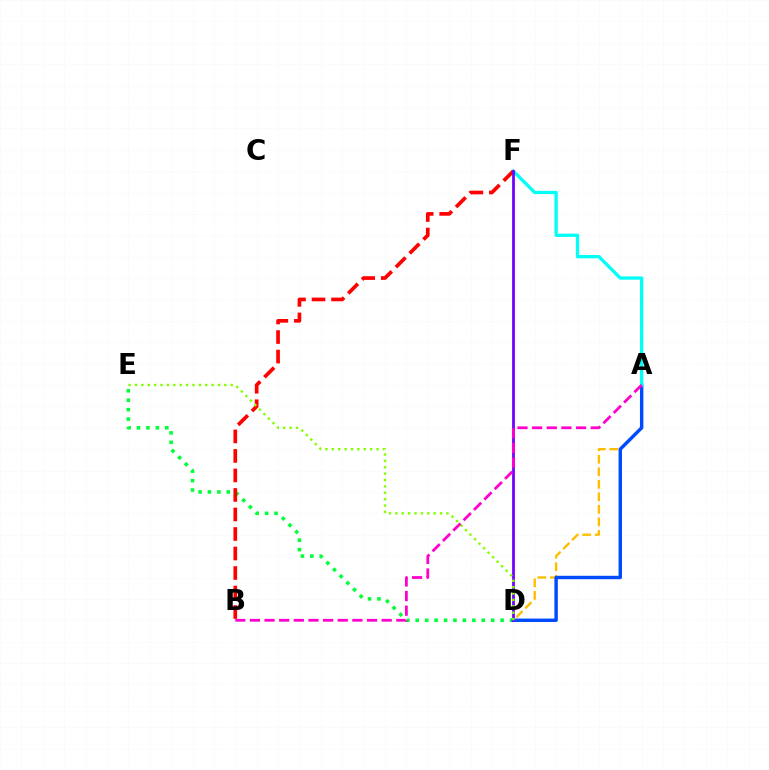{('D', 'E'): [{'color': '#00ff39', 'line_style': 'dotted', 'thickness': 2.56}, {'color': '#84ff00', 'line_style': 'dotted', 'thickness': 1.73}], ('A', 'D'): [{'color': '#ffbd00', 'line_style': 'dashed', 'thickness': 1.7}, {'color': '#004bff', 'line_style': 'solid', 'thickness': 2.47}], ('A', 'F'): [{'color': '#00fff6', 'line_style': 'solid', 'thickness': 2.37}], ('B', 'F'): [{'color': '#ff0000', 'line_style': 'dashed', 'thickness': 2.65}], ('D', 'F'): [{'color': '#7200ff', 'line_style': 'solid', 'thickness': 2.0}], ('A', 'B'): [{'color': '#ff00cf', 'line_style': 'dashed', 'thickness': 1.99}]}